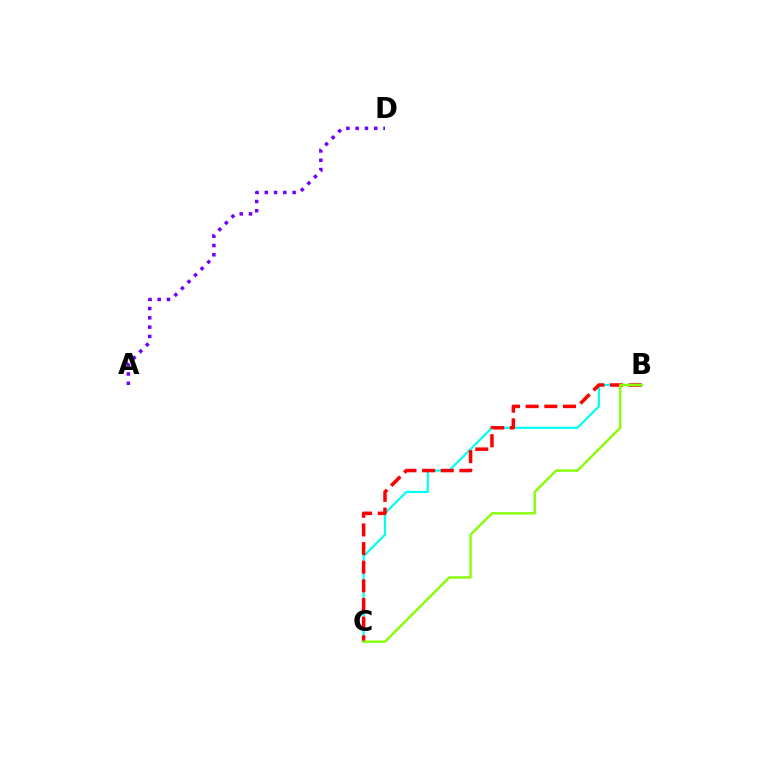{('B', 'C'): [{'color': '#00fff6', 'line_style': 'solid', 'thickness': 1.6}, {'color': '#ff0000', 'line_style': 'dashed', 'thickness': 2.53}, {'color': '#84ff00', 'line_style': 'solid', 'thickness': 1.69}], ('A', 'D'): [{'color': '#7200ff', 'line_style': 'dotted', 'thickness': 2.52}]}